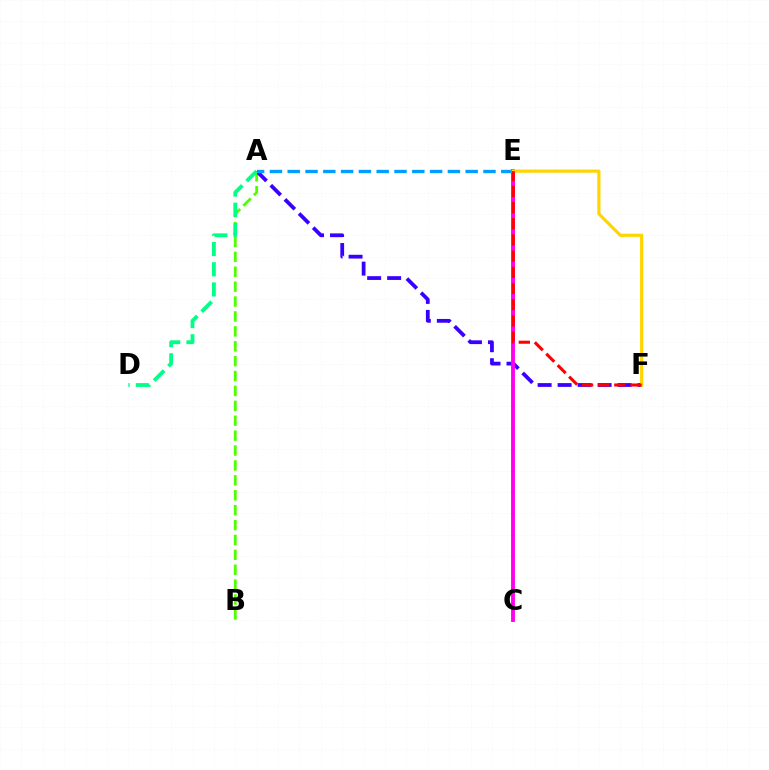{('A', 'B'): [{'color': '#4fff00', 'line_style': 'dashed', 'thickness': 2.02}], ('A', 'F'): [{'color': '#3700ff', 'line_style': 'dashed', 'thickness': 2.71}], ('C', 'E'): [{'color': '#ff00ed', 'line_style': 'solid', 'thickness': 2.79}], ('A', 'E'): [{'color': '#009eff', 'line_style': 'dashed', 'thickness': 2.42}], ('E', 'F'): [{'color': '#ffd500', 'line_style': 'solid', 'thickness': 2.3}, {'color': '#ff0000', 'line_style': 'dashed', 'thickness': 2.2}], ('A', 'D'): [{'color': '#00ff86', 'line_style': 'dashed', 'thickness': 2.75}]}